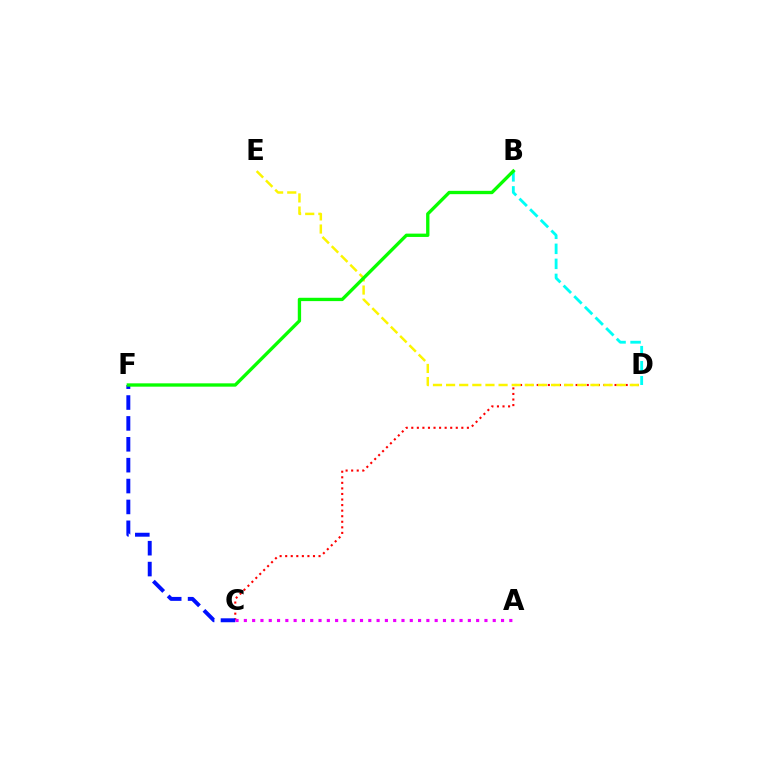{('C', 'D'): [{'color': '#ff0000', 'line_style': 'dotted', 'thickness': 1.51}], ('B', 'D'): [{'color': '#00fff6', 'line_style': 'dashed', 'thickness': 2.04}], ('D', 'E'): [{'color': '#fcf500', 'line_style': 'dashed', 'thickness': 1.78}], ('C', 'F'): [{'color': '#0010ff', 'line_style': 'dashed', 'thickness': 2.84}], ('A', 'C'): [{'color': '#ee00ff', 'line_style': 'dotted', 'thickness': 2.25}], ('B', 'F'): [{'color': '#08ff00', 'line_style': 'solid', 'thickness': 2.39}]}